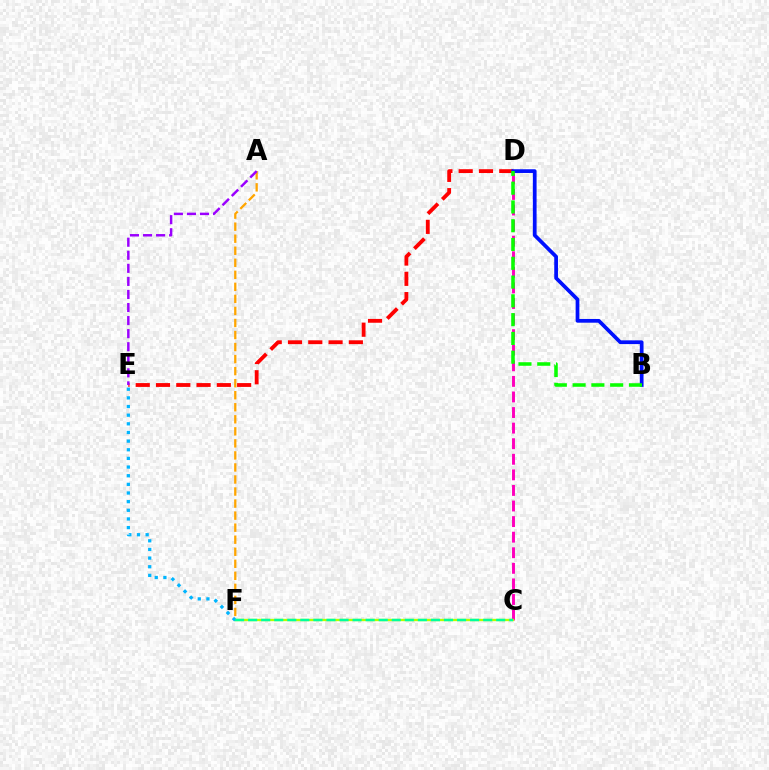{('D', 'E'): [{'color': '#ff0000', 'line_style': 'dashed', 'thickness': 2.76}], ('C', 'D'): [{'color': '#ff00bd', 'line_style': 'dashed', 'thickness': 2.12}], ('C', 'F'): [{'color': '#b3ff00', 'line_style': 'solid', 'thickness': 1.68}, {'color': '#00ff9d', 'line_style': 'dashed', 'thickness': 1.77}], ('A', 'F'): [{'color': '#ffa500', 'line_style': 'dashed', 'thickness': 1.64}], ('B', 'D'): [{'color': '#0010ff', 'line_style': 'solid', 'thickness': 2.68}, {'color': '#08ff00', 'line_style': 'dashed', 'thickness': 2.55}], ('A', 'E'): [{'color': '#9b00ff', 'line_style': 'dashed', 'thickness': 1.77}], ('E', 'F'): [{'color': '#00b5ff', 'line_style': 'dotted', 'thickness': 2.35}]}